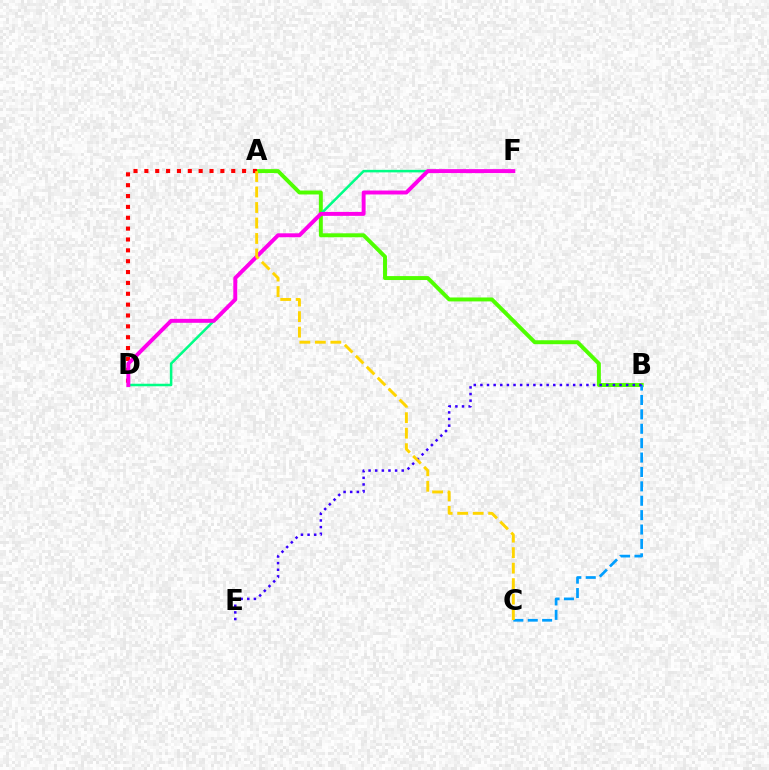{('A', 'B'): [{'color': '#4fff00', 'line_style': 'solid', 'thickness': 2.84}], ('B', 'C'): [{'color': '#009eff', 'line_style': 'dashed', 'thickness': 1.96}], ('A', 'D'): [{'color': '#ff0000', 'line_style': 'dotted', 'thickness': 2.95}], ('B', 'E'): [{'color': '#3700ff', 'line_style': 'dotted', 'thickness': 1.8}], ('D', 'F'): [{'color': '#00ff86', 'line_style': 'solid', 'thickness': 1.82}, {'color': '#ff00ed', 'line_style': 'solid', 'thickness': 2.84}], ('A', 'C'): [{'color': '#ffd500', 'line_style': 'dashed', 'thickness': 2.1}]}